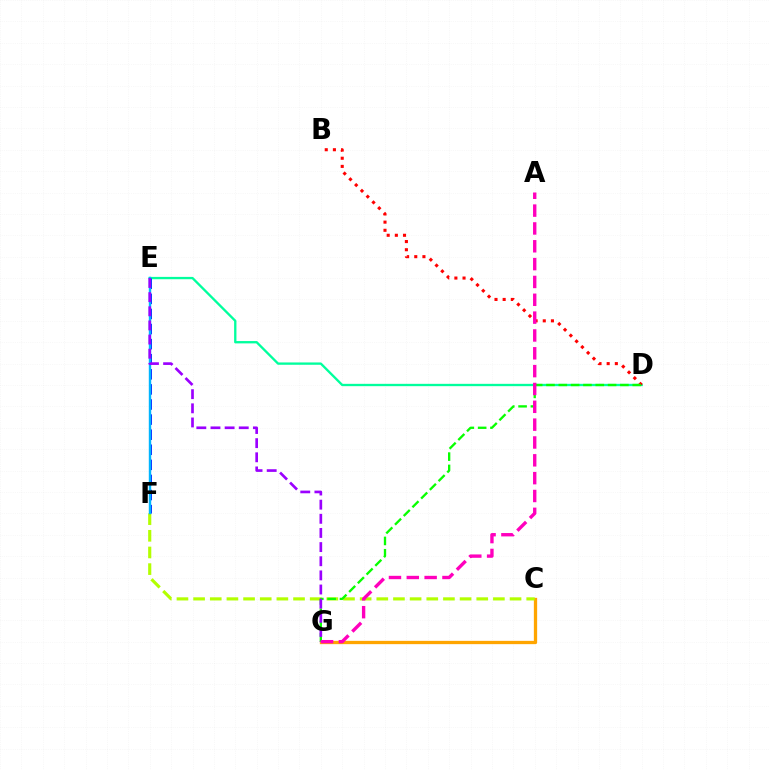{('C', 'G'): [{'color': '#ffa500', 'line_style': 'solid', 'thickness': 2.37}], ('D', 'E'): [{'color': '#00ff9d', 'line_style': 'solid', 'thickness': 1.68}], ('B', 'D'): [{'color': '#ff0000', 'line_style': 'dotted', 'thickness': 2.22}], ('C', 'F'): [{'color': '#b3ff00', 'line_style': 'dashed', 'thickness': 2.26}], ('D', 'G'): [{'color': '#08ff00', 'line_style': 'dashed', 'thickness': 1.67}], ('E', 'F'): [{'color': '#0010ff', 'line_style': 'dashed', 'thickness': 2.05}, {'color': '#00b5ff', 'line_style': 'solid', 'thickness': 1.74}], ('E', 'G'): [{'color': '#9b00ff', 'line_style': 'dashed', 'thickness': 1.92}], ('A', 'G'): [{'color': '#ff00bd', 'line_style': 'dashed', 'thickness': 2.42}]}